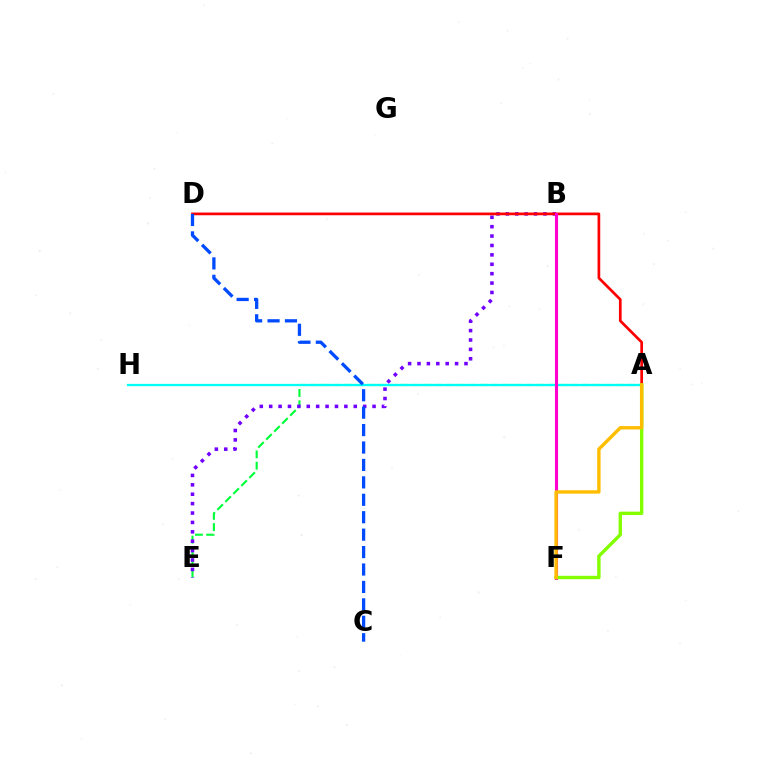{('A', 'E'): [{'color': '#00ff39', 'line_style': 'dashed', 'thickness': 1.54}], ('B', 'E'): [{'color': '#7200ff', 'line_style': 'dotted', 'thickness': 2.55}], ('A', 'D'): [{'color': '#ff0000', 'line_style': 'solid', 'thickness': 1.95}], ('A', 'H'): [{'color': '#00fff6', 'line_style': 'solid', 'thickness': 1.63}], ('B', 'F'): [{'color': '#ff00cf', 'line_style': 'solid', 'thickness': 2.22}], ('C', 'D'): [{'color': '#004bff', 'line_style': 'dashed', 'thickness': 2.37}], ('A', 'F'): [{'color': '#84ff00', 'line_style': 'solid', 'thickness': 2.44}, {'color': '#ffbd00', 'line_style': 'solid', 'thickness': 2.44}]}